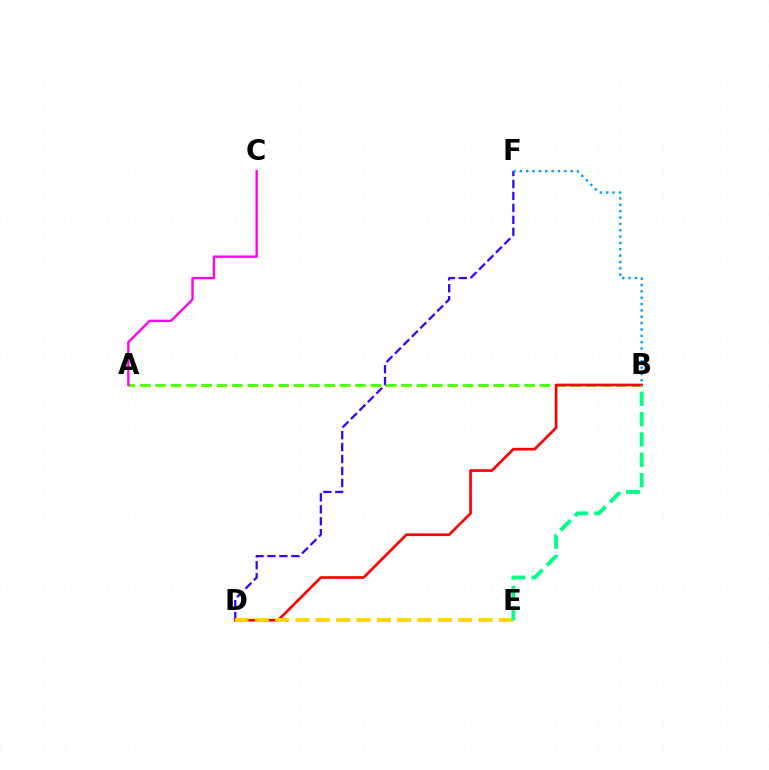{('D', 'F'): [{'color': '#3700ff', 'line_style': 'dashed', 'thickness': 1.62}], ('A', 'B'): [{'color': '#4fff00', 'line_style': 'dashed', 'thickness': 2.09}], ('B', 'F'): [{'color': '#009eff', 'line_style': 'dotted', 'thickness': 1.72}], ('B', 'D'): [{'color': '#ff0000', 'line_style': 'solid', 'thickness': 1.94}], ('D', 'E'): [{'color': '#ffd500', 'line_style': 'dashed', 'thickness': 2.76}], ('B', 'E'): [{'color': '#00ff86', 'line_style': 'dashed', 'thickness': 2.76}], ('A', 'C'): [{'color': '#ff00ed', 'line_style': 'solid', 'thickness': 1.69}]}